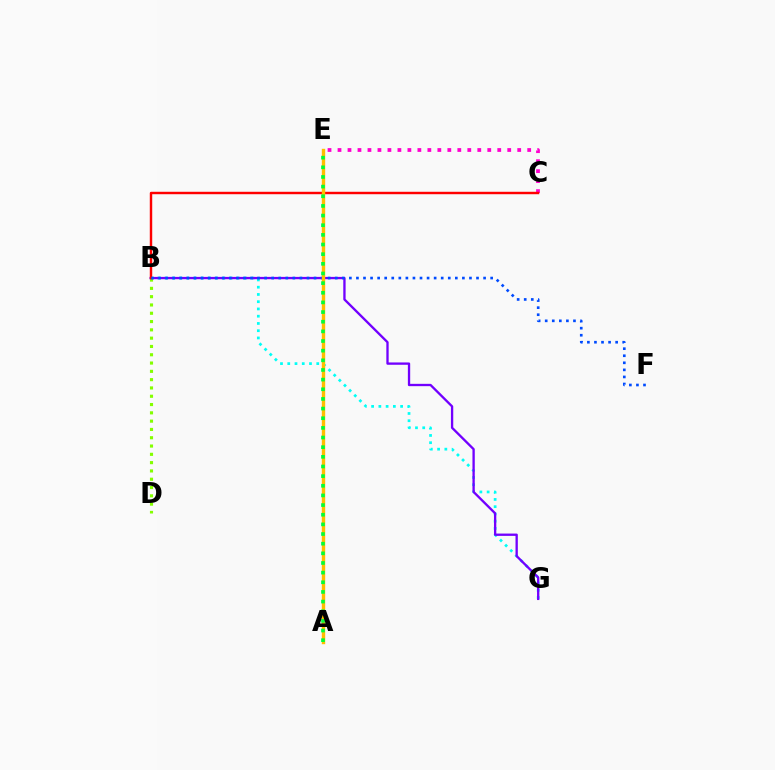{('B', 'G'): [{'color': '#00fff6', 'line_style': 'dotted', 'thickness': 1.97}, {'color': '#7200ff', 'line_style': 'solid', 'thickness': 1.67}], ('B', 'D'): [{'color': '#84ff00', 'line_style': 'dotted', 'thickness': 2.25}], ('C', 'E'): [{'color': '#ff00cf', 'line_style': 'dotted', 'thickness': 2.71}], ('B', 'C'): [{'color': '#ff0000', 'line_style': 'solid', 'thickness': 1.75}], ('B', 'F'): [{'color': '#004bff', 'line_style': 'dotted', 'thickness': 1.92}], ('A', 'E'): [{'color': '#ffbd00', 'line_style': 'solid', 'thickness': 2.45}, {'color': '#00ff39', 'line_style': 'dotted', 'thickness': 2.62}]}